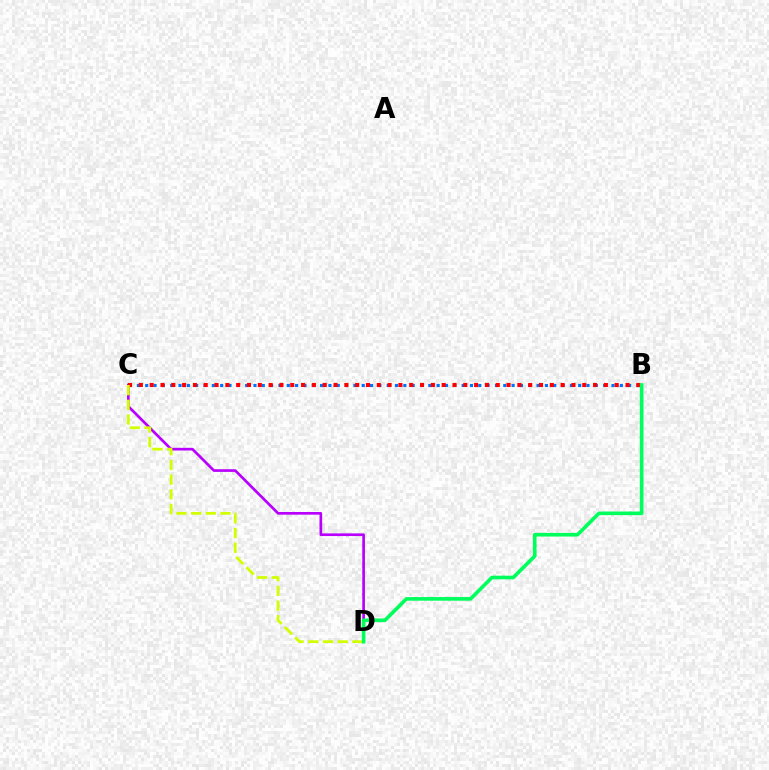{('B', 'C'): [{'color': '#0074ff', 'line_style': 'dotted', 'thickness': 2.26}, {'color': '#ff0000', 'line_style': 'dotted', 'thickness': 2.94}], ('C', 'D'): [{'color': '#b900ff', 'line_style': 'solid', 'thickness': 1.93}, {'color': '#d1ff00', 'line_style': 'dashed', 'thickness': 2.0}], ('B', 'D'): [{'color': '#00ff5c', 'line_style': 'solid', 'thickness': 2.62}]}